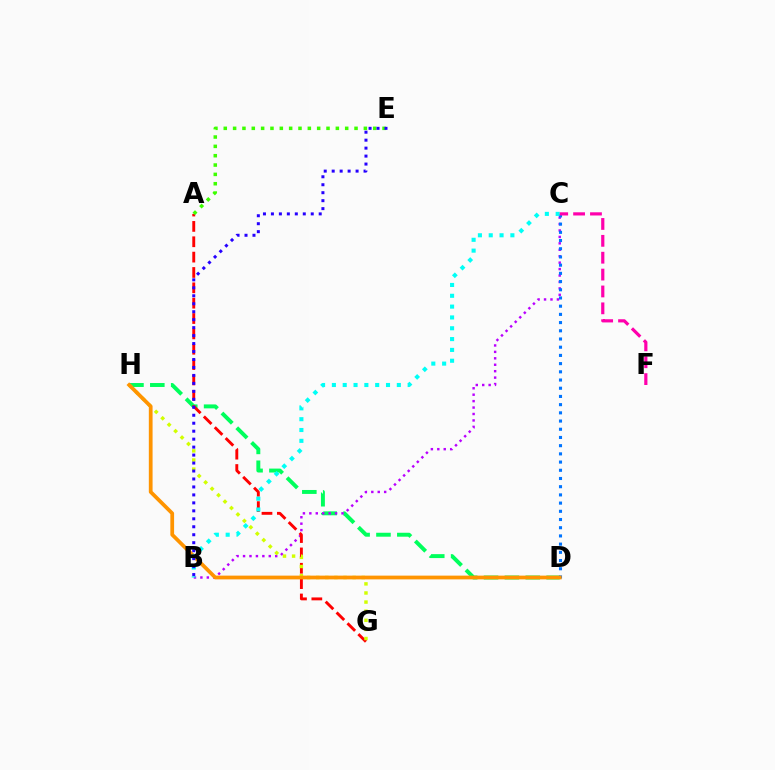{('D', 'H'): [{'color': '#00ff5c', 'line_style': 'dashed', 'thickness': 2.83}, {'color': '#ff9400', 'line_style': 'solid', 'thickness': 2.7}], ('B', 'C'): [{'color': '#b900ff', 'line_style': 'dotted', 'thickness': 1.75}, {'color': '#00fff6', 'line_style': 'dotted', 'thickness': 2.94}], ('A', 'G'): [{'color': '#ff0000', 'line_style': 'dashed', 'thickness': 2.09}], ('G', 'H'): [{'color': '#d1ff00', 'line_style': 'dotted', 'thickness': 2.47}], ('A', 'E'): [{'color': '#3dff00', 'line_style': 'dotted', 'thickness': 2.54}], ('C', 'D'): [{'color': '#0074ff', 'line_style': 'dotted', 'thickness': 2.23}], ('C', 'F'): [{'color': '#ff00ac', 'line_style': 'dashed', 'thickness': 2.29}], ('B', 'E'): [{'color': '#2500ff', 'line_style': 'dotted', 'thickness': 2.16}]}